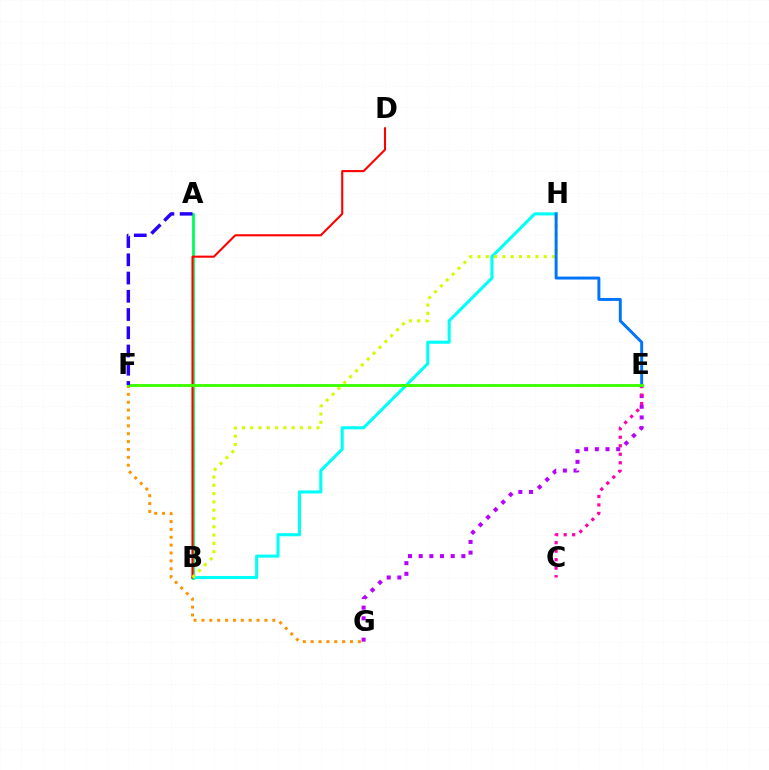{('F', 'G'): [{'color': '#ff9400', 'line_style': 'dotted', 'thickness': 2.14}], ('E', 'G'): [{'color': '#b900ff', 'line_style': 'dotted', 'thickness': 2.9}], ('A', 'B'): [{'color': '#00ff5c', 'line_style': 'solid', 'thickness': 2.04}], ('B', 'H'): [{'color': '#00fff6', 'line_style': 'solid', 'thickness': 2.22}, {'color': '#d1ff00', 'line_style': 'dotted', 'thickness': 2.25}], ('B', 'D'): [{'color': '#ff0000', 'line_style': 'solid', 'thickness': 1.51}], ('C', 'E'): [{'color': '#ff00ac', 'line_style': 'dotted', 'thickness': 2.31}], ('E', 'H'): [{'color': '#0074ff', 'line_style': 'solid', 'thickness': 2.12}], ('E', 'F'): [{'color': '#3dff00', 'line_style': 'solid', 'thickness': 2.06}], ('A', 'F'): [{'color': '#2500ff', 'line_style': 'dashed', 'thickness': 2.48}]}